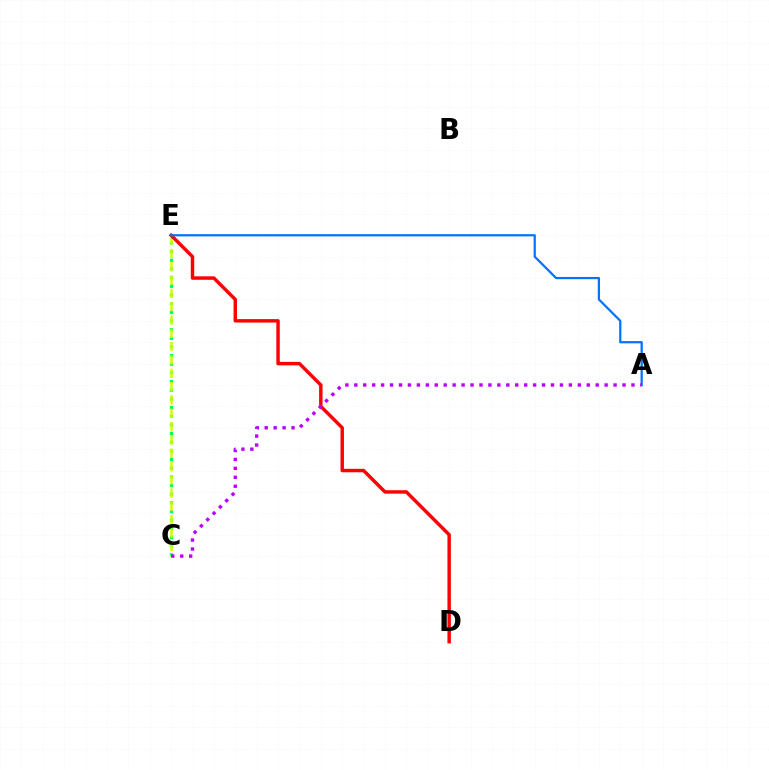{('C', 'E'): [{'color': '#00ff5c', 'line_style': 'dotted', 'thickness': 2.35}, {'color': '#d1ff00', 'line_style': 'dashed', 'thickness': 1.81}], ('D', 'E'): [{'color': '#ff0000', 'line_style': 'solid', 'thickness': 2.48}], ('A', 'E'): [{'color': '#0074ff', 'line_style': 'solid', 'thickness': 1.61}], ('A', 'C'): [{'color': '#b900ff', 'line_style': 'dotted', 'thickness': 2.43}]}